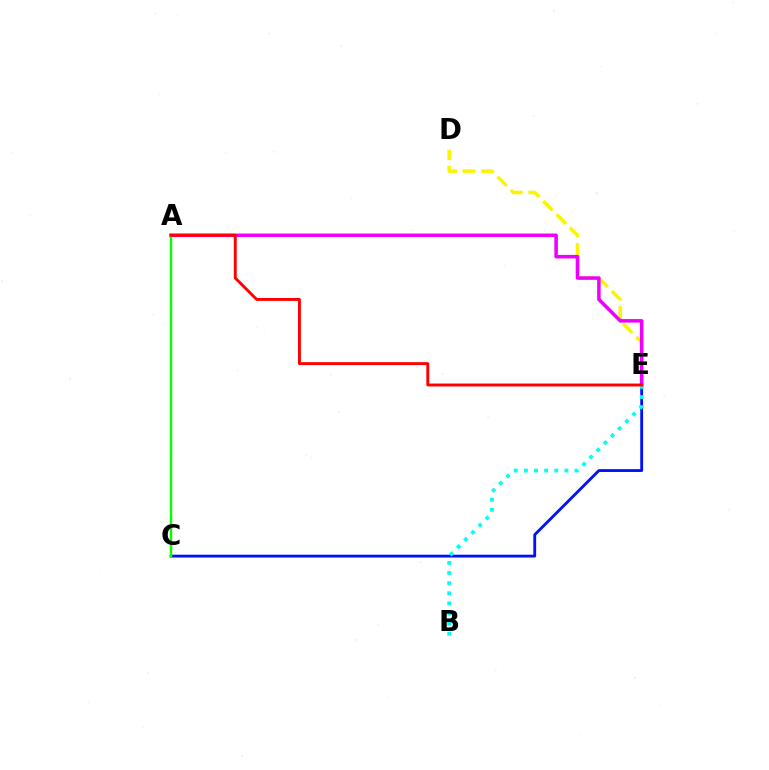{('D', 'E'): [{'color': '#fcf500', 'line_style': 'dashed', 'thickness': 2.54}], ('A', 'E'): [{'color': '#ee00ff', 'line_style': 'solid', 'thickness': 2.54}, {'color': '#ff0000', 'line_style': 'solid', 'thickness': 2.09}], ('C', 'E'): [{'color': '#0010ff', 'line_style': 'solid', 'thickness': 2.04}], ('A', 'C'): [{'color': '#08ff00', 'line_style': 'solid', 'thickness': 1.76}], ('B', 'E'): [{'color': '#00fff6', 'line_style': 'dotted', 'thickness': 2.75}]}